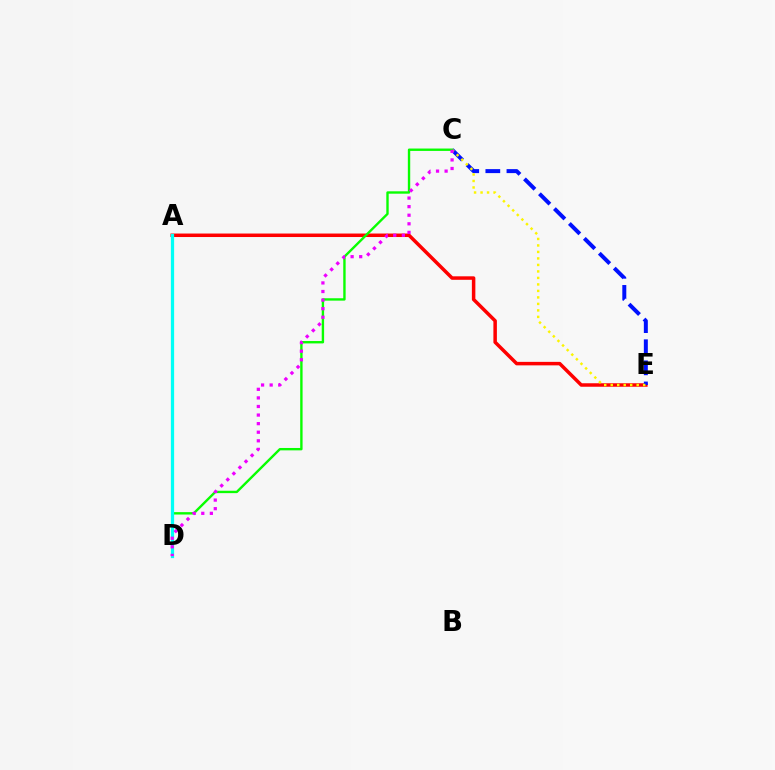{('A', 'E'): [{'color': '#ff0000', 'line_style': 'solid', 'thickness': 2.52}], ('C', 'E'): [{'color': '#0010ff', 'line_style': 'dashed', 'thickness': 2.87}, {'color': '#fcf500', 'line_style': 'dotted', 'thickness': 1.76}], ('C', 'D'): [{'color': '#08ff00', 'line_style': 'solid', 'thickness': 1.72}, {'color': '#ee00ff', 'line_style': 'dotted', 'thickness': 2.33}], ('A', 'D'): [{'color': '#00fff6', 'line_style': 'solid', 'thickness': 2.35}]}